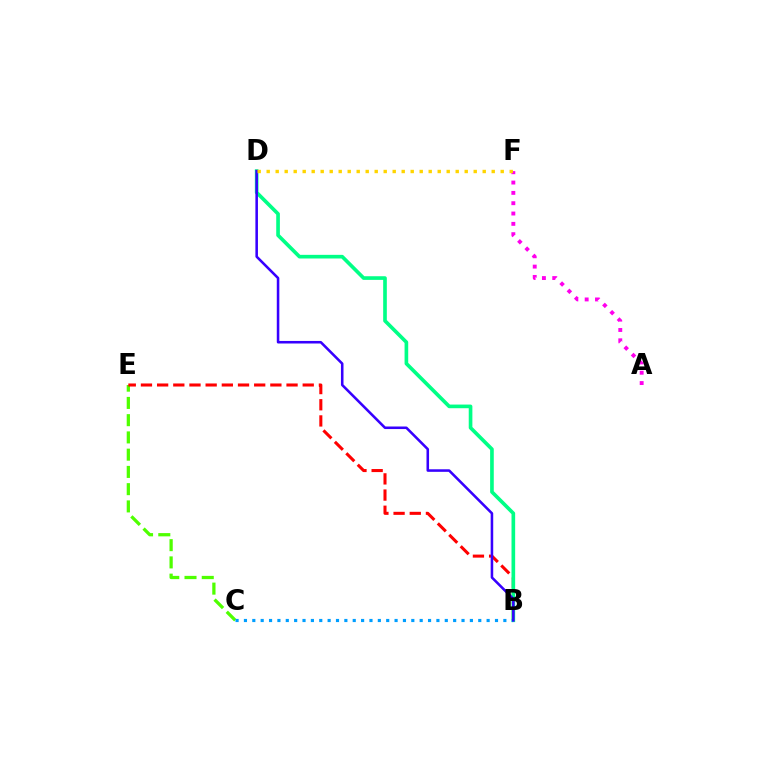{('C', 'E'): [{'color': '#4fff00', 'line_style': 'dashed', 'thickness': 2.34}], ('B', 'E'): [{'color': '#ff0000', 'line_style': 'dashed', 'thickness': 2.2}], ('B', 'D'): [{'color': '#00ff86', 'line_style': 'solid', 'thickness': 2.63}, {'color': '#3700ff', 'line_style': 'solid', 'thickness': 1.84}], ('A', 'F'): [{'color': '#ff00ed', 'line_style': 'dotted', 'thickness': 2.8}], ('B', 'C'): [{'color': '#009eff', 'line_style': 'dotted', 'thickness': 2.27}], ('D', 'F'): [{'color': '#ffd500', 'line_style': 'dotted', 'thickness': 2.45}]}